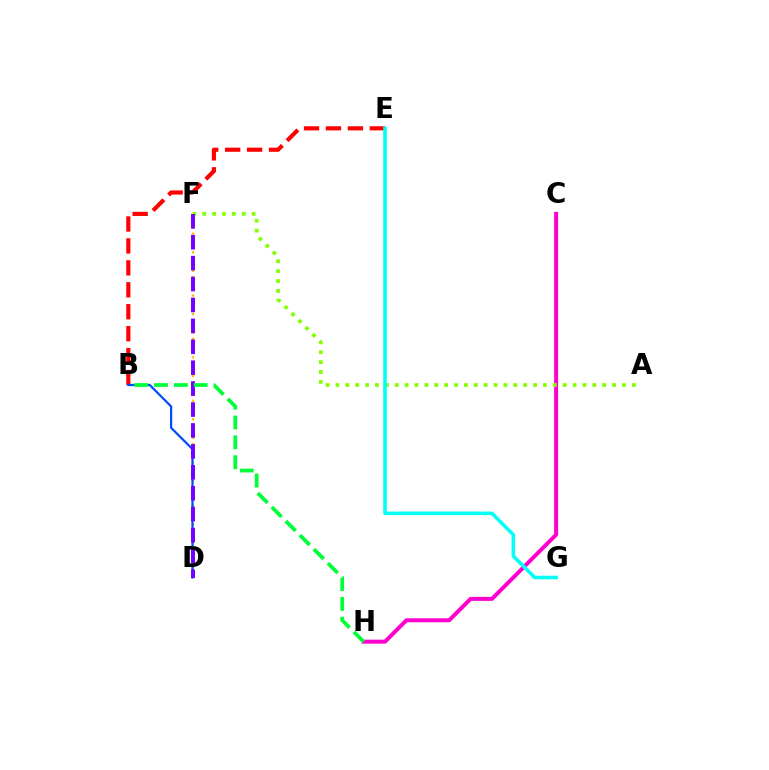{('C', 'H'): [{'color': '#ff00cf', 'line_style': 'solid', 'thickness': 2.87}], ('D', 'F'): [{'color': '#ffbd00', 'line_style': 'dotted', 'thickness': 1.68}, {'color': '#7200ff', 'line_style': 'dashed', 'thickness': 2.84}], ('A', 'F'): [{'color': '#84ff00', 'line_style': 'dotted', 'thickness': 2.68}], ('B', 'E'): [{'color': '#ff0000', 'line_style': 'dashed', 'thickness': 2.98}], ('B', 'D'): [{'color': '#004bff', 'line_style': 'solid', 'thickness': 1.59}], ('B', 'H'): [{'color': '#00ff39', 'line_style': 'dashed', 'thickness': 2.7}], ('E', 'G'): [{'color': '#00fff6', 'line_style': 'solid', 'thickness': 2.57}]}